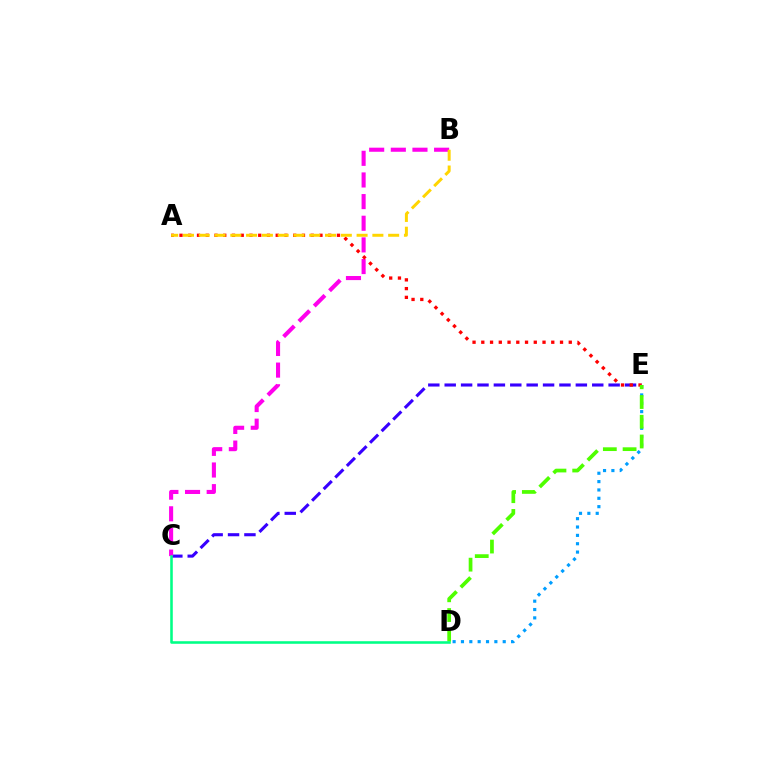{('C', 'E'): [{'color': '#3700ff', 'line_style': 'dashed', 'thickness': 2.23}], ('B', 'C'): [{'color': '#ff00ed', 'line_style': 'dashed', 'thickness': 2.94}], ('D', 'E'): [{'color': '#009eff', 'line_style': 'dotted', 'thickness': 2.27}, {'color': '#4fff00', 'line_style': 'dashed', 'thickness': 2.68}], ('A', 'E'): [{'color': '#ff0000', 'line_style': 'dotted', 'thickness': 2.38}], ('A', 'B'): [{'color': '#ffd500', 'line_style': 'dashed', 'thickness': 2.14}], ('C', 'D'): [{'color': '#00ff86', 'line_style': 'solid', 'thickness': 1.85}]}